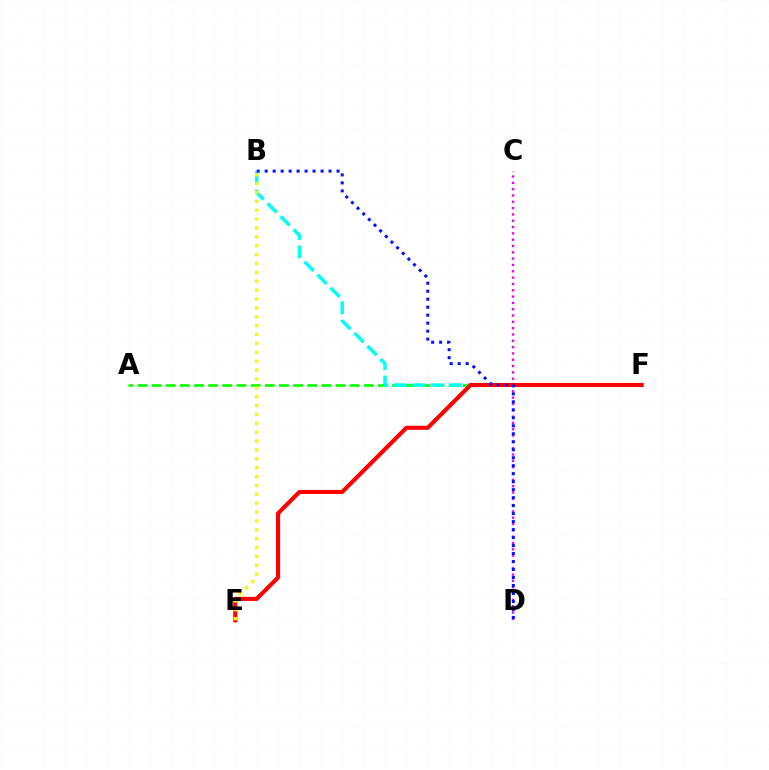{('A', 'F'): [{'color': '#08ff00', 'line_style': 'dashed', 'thickness': 1.92}], ('B', 'F'): [{'color': '#00fff6', 'line_style': 'dashed', 'thickness': 2.5}], ('C', 'D'): [{'color': '#ee00ff', 'line_style': 'dotted', 'thickness': 1.72}], ('E', 'F'): [{'color': '#ff0000', 'line_style': 'solid', 'thickness': 2.95}], ('B', 'D'): [{'color': '#0010ff', 'line_style': 'dotted', 'thickness': 2.17}], ('B', 'E'): [{'color': '#fcf500', 'line_style': 'dotted', 'thickness': 2.41}]}